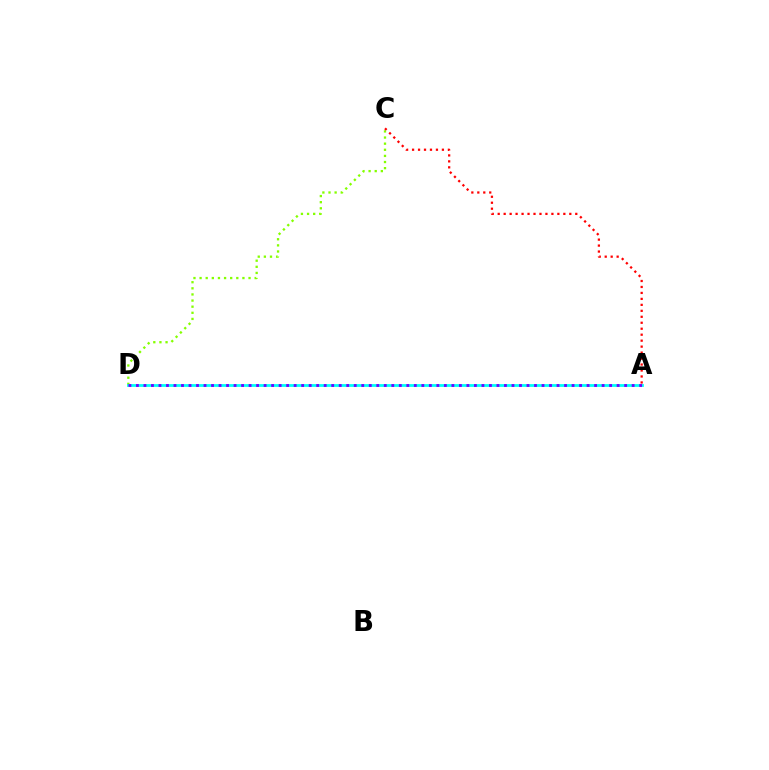{('C', 'D'): [{'color': '#84ff00', 'line_style': 'dotted', 'thickness': 1.66}], ('A', 'C'): [{'color': '#ff0000', 'line_style': 'dotted', 'thickness': 1.62}], ('A', 'D'): [{'color': '#00fff6', 'line_style': 'solid', 'thickness': 2.0}, {'color': '#7200ff', 'line_style': 'dotted', 'thickness': 2.04}]}